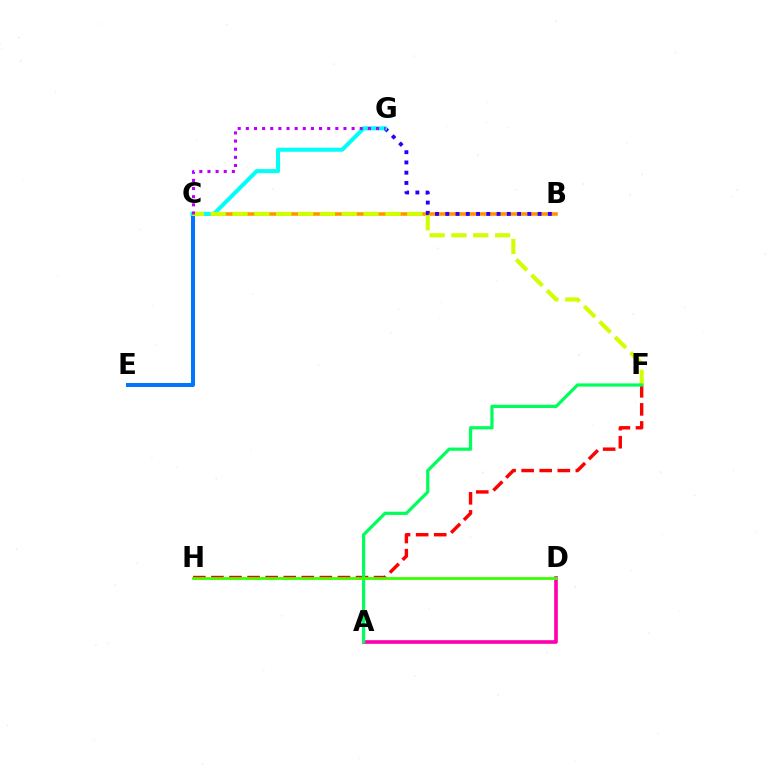{('B', 'C'): [{'color': '#ff9400', 'line_style': 'solid', 'thickness': 2.58}], ('A', 'D'): [{'color': '#ff00ac', 'line_style': 'solid', 'thickness': 2.62}], ('C', 'E'): [{'color': '#0074ff', 'line_style': 'solid', 'thickness': 2.86}], ('F', 'H'): [{'color': '#ff0000', 'line_style': 'dashed', 'thickness': 2.46}], ('B', 'G'): [{'color': '#2500ff', 'line_style': 'dotted', 'thickness': 2.79}], ('C', 'G'): [{'color': '#00fff6', 'line_style': 'solid', 'thickness': 2.91}, {'color': '#b900ff', 'line_style': 'dotted', 'thickness': 2.21}], ('C', 'F'): [{'color': '#d1ff00', 'line_style': 'dashed', 'thickness': 2.97}], ('A', 'F'): [{'color': '#00ff5c', 'line_style': 'solid', 'thickness': 2.32}], ('D', 'H'): [{'color': '#3dff00', 'line_style': 'solid', 'thickness': 2.03}]}